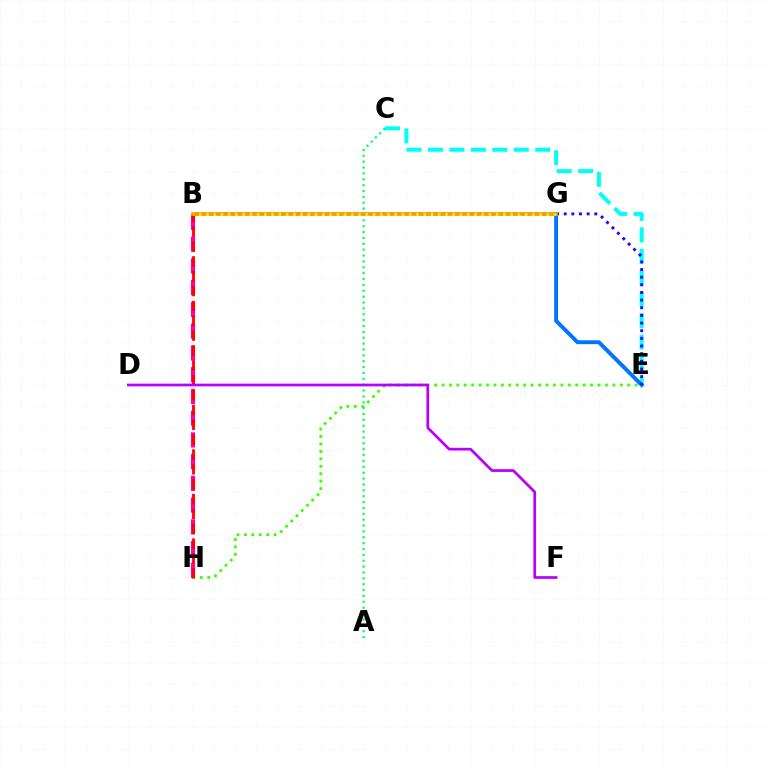{('B', 'H'): [{'color': '#ff00ac', 'line_style': 'dashed', 'thickness': 2.95}, {'color': '#ff0000', 'line_style': 'dashed', 'thickness': 2.02}], ('E', 'H'): [{'color': '#3dff00', 'line_style': 'dotted', 'thickness': 2.02}], ('C', 'E'): [{'color': '#00fff6', 'line_style': 'dashed', 'thickness': 2.91}], ('A', 'C'): [{'color': '#00ff5c', 'line_style': 'dotted', 'thickness': 1.59}], ('E', 'G'): [{'color': '#0074ff', 'line_style': 'solid', 'thickness': 2.81}, {'color': '#2500ff', 'line_style': 'dotted', 'thickness': 2.08}], ('B', 'G'): [{'color': '#ff9400', 'line_style': 'solid', 'thickness': 2.71}, {'color': '#d1ff00', 'line_style': 'dotted', 'thickness': 1.97}], ('D', 'F'): [{'color': '#b900ff', 'line_style': 'solid', 'thickness': 1.96}]}